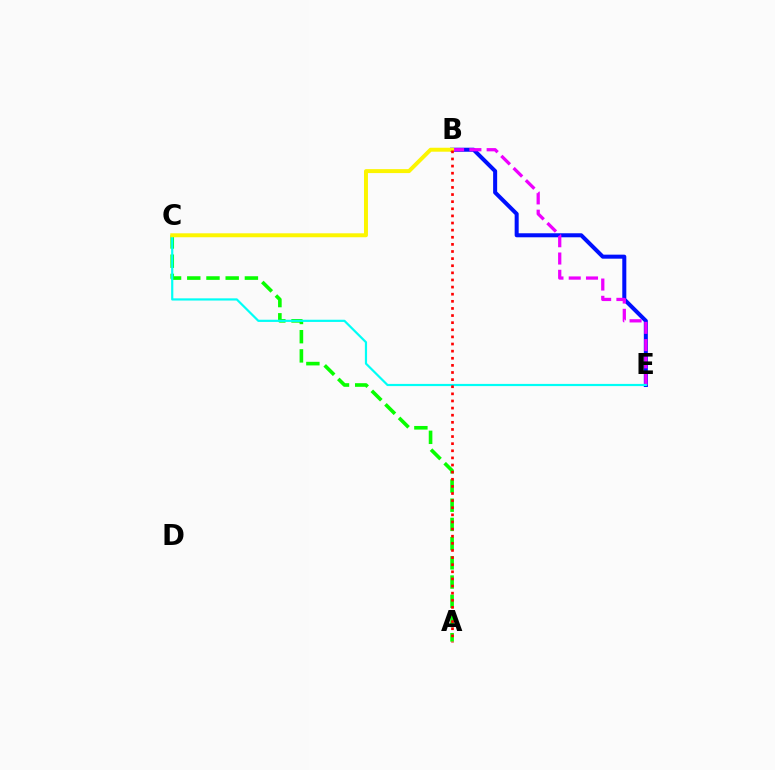{('B', 'E'): [{'color': '#0010ff', 'line_style': 'solid', 'thickness': 2.9}, {'color': '#ee00ff', 'line_style': 'dashed', 'thickness': 2.35}], ('A', 'C'): [{'color': '#08ff00', 'line_style': 'dashed', 'thickness': 2.61}], ('C', 'E'): [{'color': '#00fff6', 'line_style': 'solid', 'thickness': 1.58}], ('B', 'C'): [{'color': '#fcf500', 'line_style': 'solid', 'thickness': 2.85}], ('A', 'B'): [{'color': '#ff0000', 'line_style': 'dotted', 'thickness': 1.93}]}